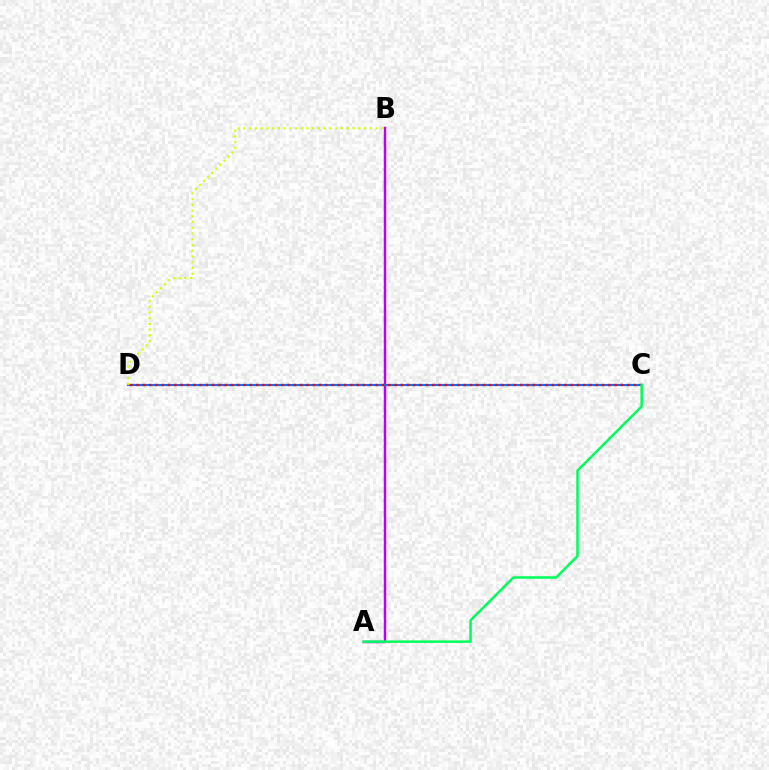{('A', 'B'): [{'color': '#b900ff', 'line_style': 'solid', 'thickness': 1.77}], ('C', 'D'): [{'color': '#0074ff', 'line_style': 'solid', 'thickness': 1.55}, {'color': '#ff0000', 'line_style': 'dotted', 'thickness': 1.71}], ('B', 'D'): [{'color': '#d1ff00', 'line_style': 'dotted', 'thickness': 1.56}], ('A', 'C'): [{'color': '#00ff5c', 'line_style': 'solid', 'thickness': 1.81}]}